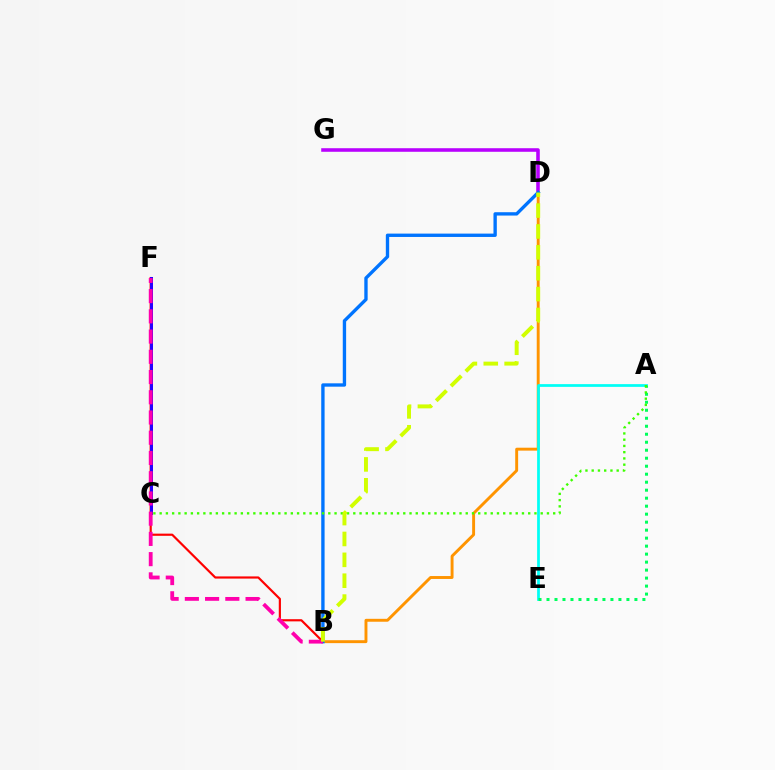{('D', 'G'): [{'color': '#b900ff', 'line_style': 'solid', 'thickness': 2.57}], ('B', 'D'): [{'color': '#ff9400', 'line_style': 'solid', 'thickness': 2.1}, {'color': '#0074ff', 'line_style': 'solid', 'thickness': 2.41}, {'color': '#d1ff00', 'line_style': 'dashed', 'thickness': 2.84}], ('A', 'E'): [{'color': '#00fff6', 'line_style': 'solid', 'thickness': 1.98}, {'color': '#00ff5c', 'line_style': 'dotted', 'thickness': 2.17}], ('B', 'F'): [{'color': '#ff0000', 'line_style': 'solid', 'thickness': 1.57}, {'color': '#ff00ac', 'line_style': 'dashed', 'thickness': 2.75}], ('C', 'F'): [{'color': '#2500ff', 'line_style': 'solid', 'thickness': 2.16}], ('A', 'C'): [{'color': '#3dff00', 'line_style': 'dotted', 'thickness': 1.7}]}